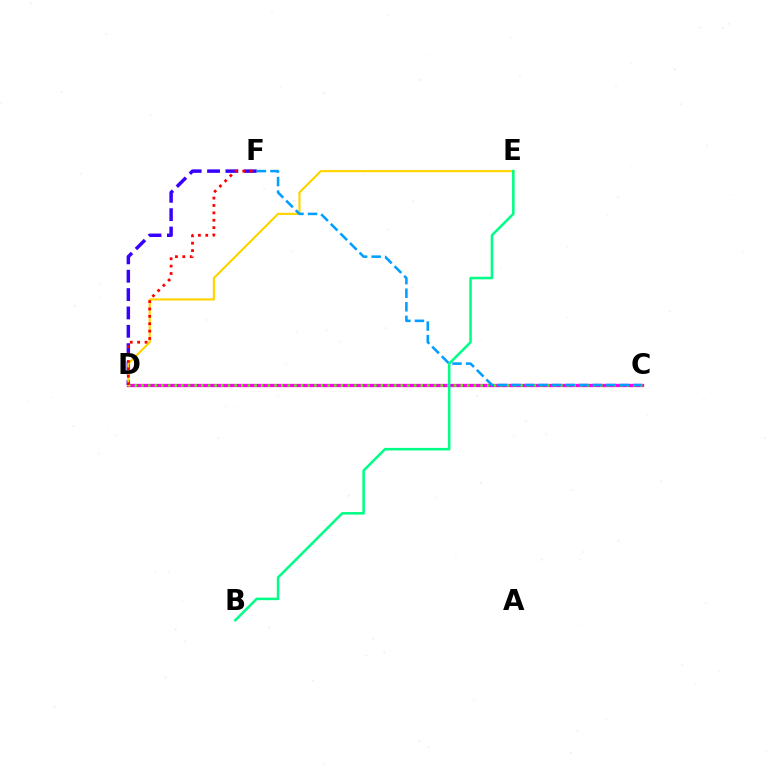{('D', 'F'): [{'color': '#3700ff', 'line_style': 'dashed', 'thickness': 2.49}, {'color': '#ff0000', 'line_style': 'dotted', 'thickness': 2.01}], ('C', 'D'): [{'color': '#ff00ed', 'line_style': 'solid', 'thickness': 2.37}, {'color': '#4fff00', 'line_style': 'dotted', 'thickness': 1.81}], ('D', 'E'): [{'color': '#ffd500', 'line_style': 'solid', 'thickness': 1.56}], ('B', 'E'): [{'color': '#00ff86', 'line_style': 'solid', 'thickness': 1.83}], ('C', 'F'): [{'color': '#009eff', 'line_style': 'dashed', 'thickness': 1.84}]}